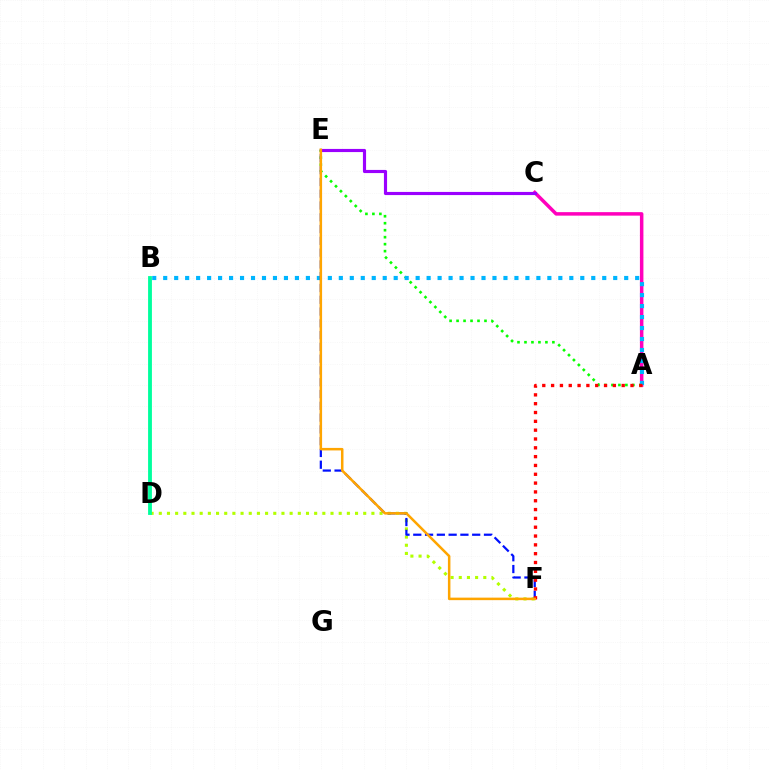{('A', 'E'): [{'color': '#08ff00', 'line_style': 'dotted', 'thickness': 1.9}], ('A', 'C'): [{'color': '#ff00bd', 'line_style': 'solid', 'thickness': 2.52}], ('D', 'F'): [{'color': '#b3ff00', 'line_style': 'dotted', 'thickness': 2.22}], ('C', 'E'): [{'color': '#9b00ff', 'line_style': 'solid', 'thickness': 2.27}], ('A', 'B'): [{'color': '#00b5ff', 'line_style': 'dotted', 'thickness': 2.98}], ('E', 'F'): [{'color': '#0010ff', 'line_style': 'dashed', 'thickness': 1.6}, {'color': '#ffa500', 'line_style': 'solid', 'thickness': 1.81}], ('A', 'F'): [{'color': '#ff0000', 'line_style': 'dotted', 'thickness': 2.4}], ('B', 'D'): [{'color': '#00ff9d', 'line_style': 'solid', 'thickness': 2.76}]}